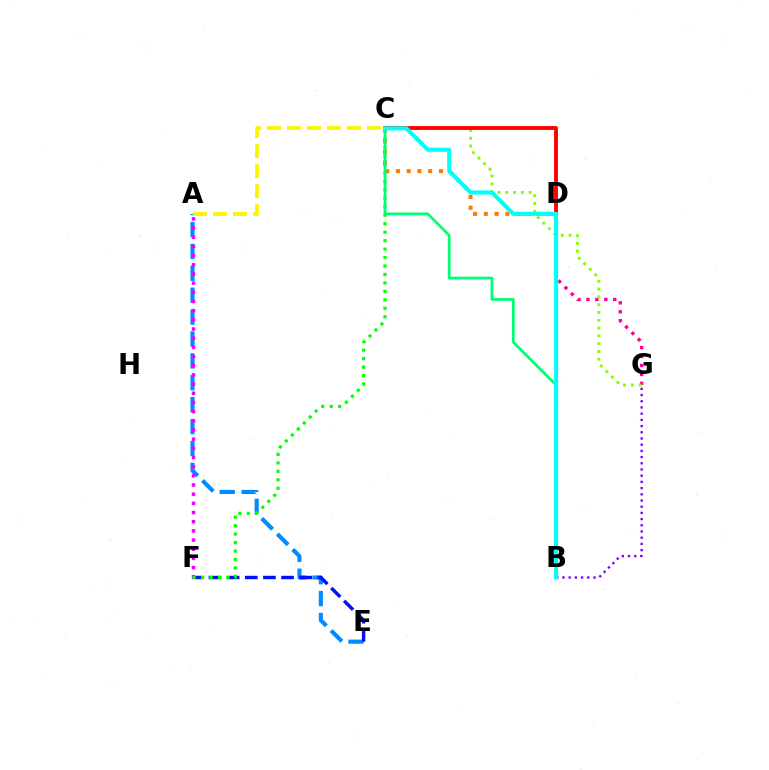{('C', 'D'): [{'color': '#ff7c00', 'line_style': 'dotted', 'thickness': 2.92}, {'color': '#ff0000', 'line_style': 'solid', 'thickness': 2.78}], ('A', 'E'): [{'color': '#008cff', 'line_style': 'dashed', 'thickness': 2.97}], ('D', 'G'): [{'color': '#ff0094', 'line_style': 'dotted', 'thickness': 2.43}], ('E', 'F'): [{'color': '#0010ff', 'line_style': 'dashed', 'thickness': 2.46}], ('C', 'G'): [{'color': '#84ff00', 'line_style': 'dotted', 'thickness': 2.12}], ('A', 'F'): [{'color': '#ee00ff', 'line_style': 'dotted', 'thickness': 2.49}], ('C', 'F'): [{'color': '#08ff00', 'line_style': 'dotted', 'thickness': 2.3}], ('B', 'C'): [{'color': '#00ff74', 'line_style': 'solid', 'thickness': 1.98}, {'color': '#00fff6', 'line_style': 'solid', 'thickness': 2.94}], ('B', 'G'): [{'color': '#7200ff', 'line_style': 'dotted', 'thickness': 1.69}], ('A', 'C'): [{'color': '#fcf500', 'line_style': 'dashed', 'thickness': 2.72}]}